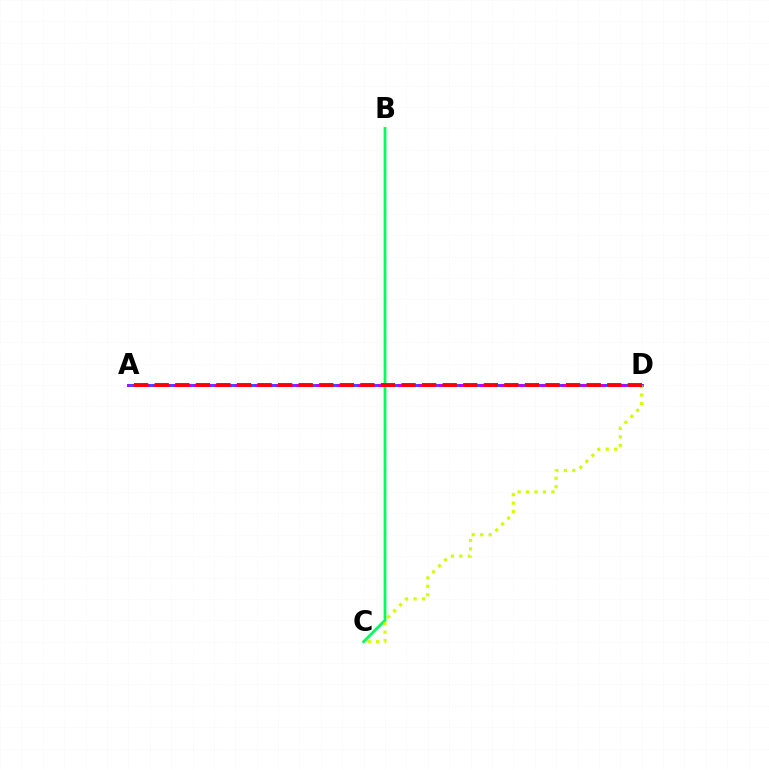{('B', 'C'): [{'color': '#00ff5c', 'line_style': 'solid', 'thickness': 2.0}], ('A', 'D'): [{'color': '#b900ff', 'line_style': 'solid', 'thickness': 2.13}, {'color': '#0074ff', 'line_style': 'dotted', 'thickness': 1.85}, {'color': '#ff0000', 'line_style': 'dashed', 'thickness': 2.79}], ('C', 'D'): [{'color': '#d1ff00', 'line_style': 'dotted', 'thickness': 2.3}]}